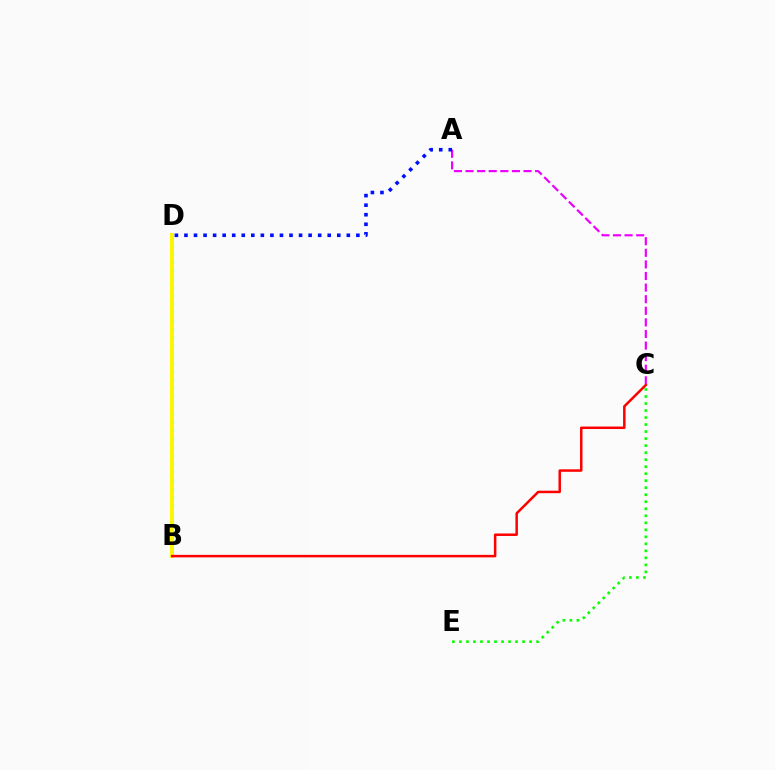{('B', 'D'): [{'color': '#00fff6', 'line_style': 'dotted', 'thickness': 2.29}, {'color': '#fcf500', 'line_style': 'solid', 'thickness': 2.87}], ('A', 'C'): [{'color': '#ee00ff', 'line_style': 'dashed', 'thickness': 1.58}], ('A', 'D'): [{'color': '#0010ff', 'line_style': 'dotted', 'thickness': 2.6}], ('C', 'E'): [{'color': '#08ff00', 'line_style': 'dotted', 'thickness': 1.91}], ('B', 'C'): [{'color': '#ff0000', 'line_style': 'solid', 'thickness': 1.8}]}